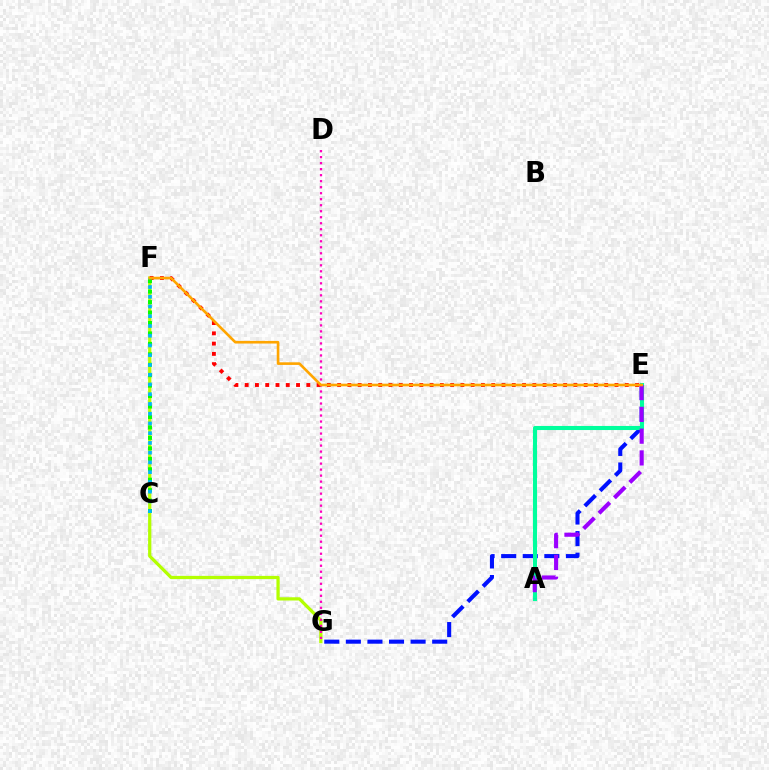{('E', 'G'): [{'color': '#0010ff', 'line_style': 'dashed', 'thickness': 2.93}], ('F', 'G'): [{'color': '#b3ff00', 'line_style': 'solid', 'thickness': 2.33}], ('A', 'E'): [{'color': '#00ff9d', 'line_style': 'solid', 'thickness': 2.94}, {'color': '#9b00ff', 'line_style': 'dashed', 'thickness': 2.96}], ('D', 'G'): [{'color': '#ff00bd', 'line_style': 'dotted', 'thickness': 1.63}], ('E', 'F'): [{'color': '#ff0000', 'line_style': 'dotted', 'thickness': 2.79}, {'color': '#ffa500', 'line_style': 'solid', 'thickness': 1.89}], ('C', 'F'): [{'color': '#08ff00', 'line_style': 'dotted', 'thickness': 2.84}, {'color': '#00b5ff', 'line_style': 'dotted', 'thickness': 2.65}]}